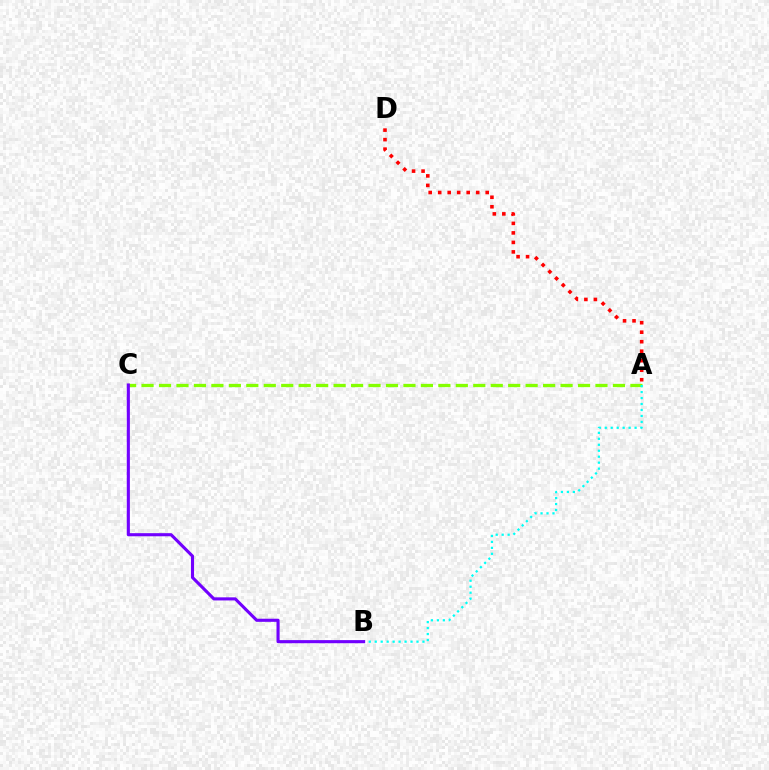{('A', 'C'): [{'color': '#84ff00', 'line_style': 'dashed', 'thickness': 2.37}], ('A', 'D'): [{'color': '#ff0000', 'line_style': 'dotted', 'thickness': 2.58}], ('A', 'B'): [{'color': '#00fff6', 'line_style': 'dotted', 'thickness': 1.62}], ('B', 'C'): [{'color': '#7200ff', 'line_style': 'solid', 'thickness': 2.24}]}